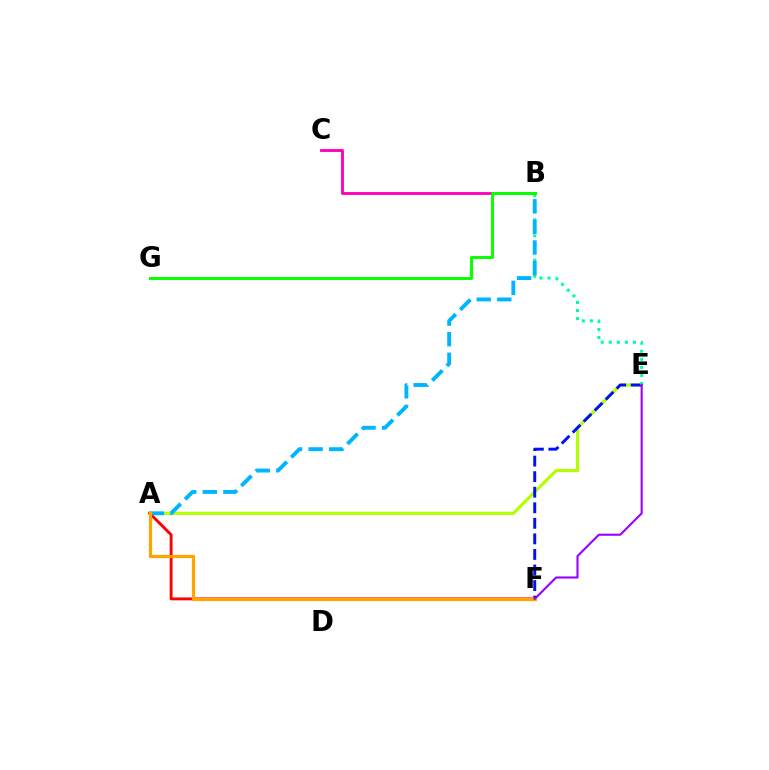{('B', 'C'): [{'color': '#ff00bd', 'line_style': 'solid', 'thickness': 2.06}], ('A', 'E'): [{'color': '#b3ff00', 'line_style': 'solid', 'thickness': 2.26}], ('E', 'F'): [{'color': '#0010ff', 'line_style': 'dashed', 'thickness': 2.11}, {'color': '#9b00ff', 'line_style': 'solid', 'thickness': 1.52}], ('A', 'F'): [{'color': '#ff0000', 'line_style': 'solid', 'thickness': 2.08}, {'color': '#ffa500', 'line_style': 'solid', 'thickness': 2.32}], ('B', 'E'): [{'color': '#00ff9d', 'line_style': 'dotted', 'thickness': 2.19}], ('A', 'B'): [{'color': '#00b5ff', 'line_style': 'dashed', 'thickness': 2.8}], ('B', 'G'): [{'color': '#08ff00', 'line_style': 'solid', 'thickness': 2.13}]}